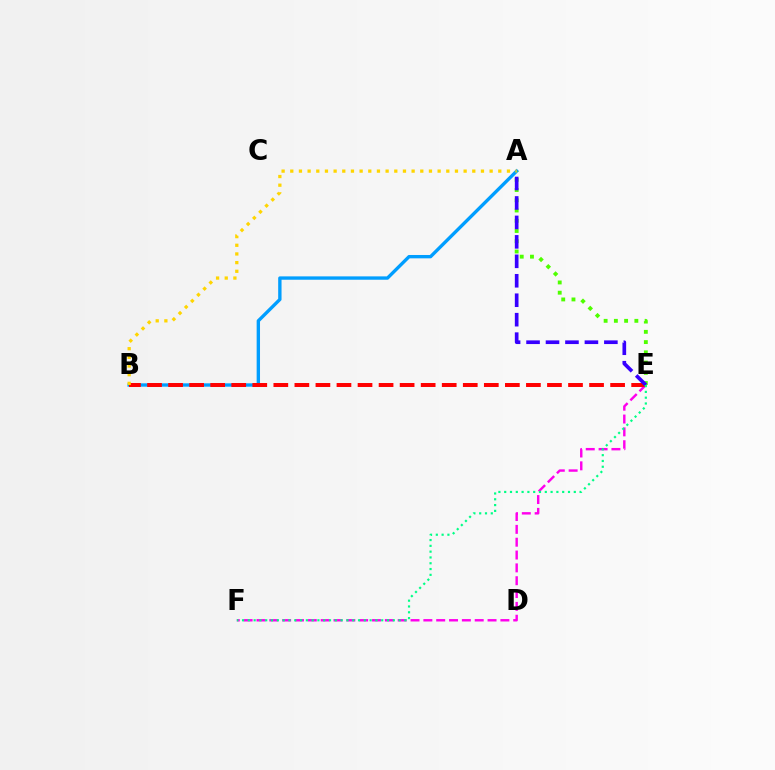{('A', 'B'): [{'color': '#009eff', 'line_style': 'solid', 'thickness': 2.42}, {'color': '#ffd500', 'line_style': 'dotted', 'thickness': 2.35}], ('E', 'F'): [{'color': '#ff00ed', 'line_style': 'dashed', 'thickness': 1.74}, {'color': '#00ff86', 'line_style': 'dotted', 'thickness': 1.58}], ('A', 'E'): [{'color': '#4fff00', 'line_style': 'dotted', 'thickness': 2.78}, {'color': '#3700ff', 'line_style': 'dashed', 'thickness': 2.64}], ('B', 'E'): [{'color': '#ff0000', 'line_style': 'dashed', 'thickness': 2.86}]}